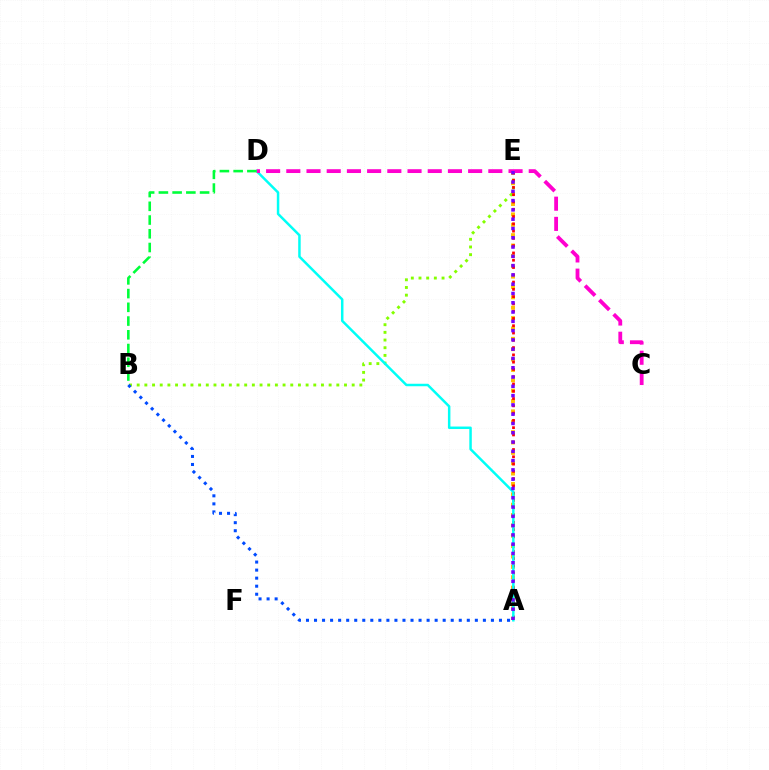{('A', 'E'): [{'color': '#ffbd00', 'line_style': 'dotted', 'thickness': 2.82}, {'color': '#ff0000', 'line_style': 'dotted', 'thickness': 1.98}, {'color': '#7200ff', 'line_style': 'dotted', 'thickness': 2.52}], ('B', 'E'): [{'color': '#84ff00', 'line_style': 'dotted', 'thickness': 2.09}], ('A', 'B'): [{'color': '#004bff', 'line_style': 'dotted', 'thickness': 2.18}], ('A', 'D'): [{'color': '#00fff6', 'line_style': 'solid', 'thickness': 1.79}], ('C', 'D'): [{'color': '#ff00cf', 'line_style': 'dashed', 'thickness': 2.74}], ('B', 'D'): [{'color': '#00ff39', 'line_style': 'dashed', 'thickness': 1.87}]}